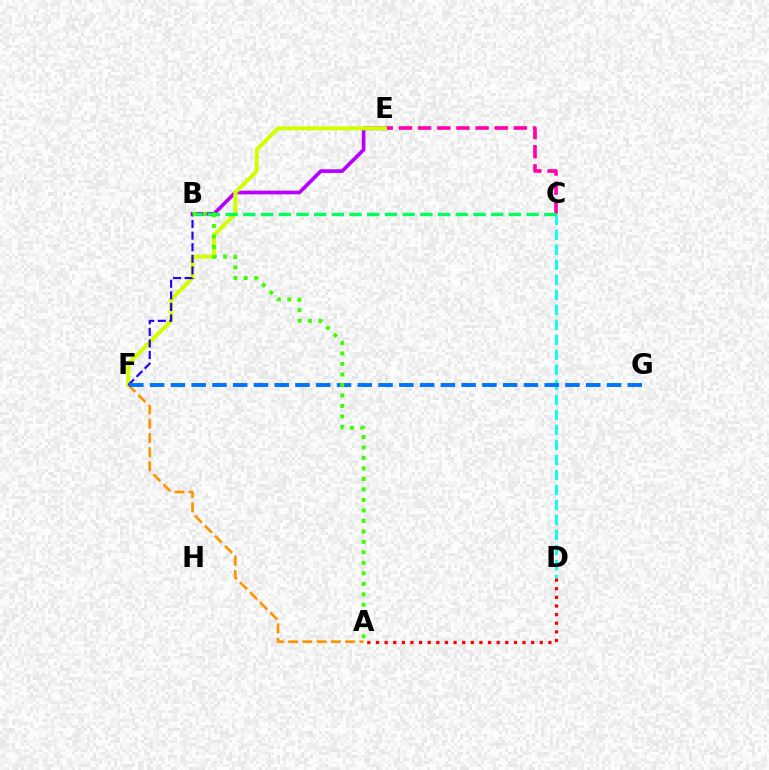{('C', 'D'): [{'color': '#00fff6', 'line_style': 'dashed', 'thickness': 2.04}], ('B', 'E'): [{'color': '#b900ff', 'line_style': 'solid', 'thickness': 2.65}], ('C', 'E'): [{'color': '#ff00ac', 'line_style': 'dashed', 'thickness': 2.6}], ('E', 'F'): [{'color': '#d1ff00', 'line_style': 'solid', 'thickness': 2.84}], ('A', 'F'): [{'color': '#ff9400', 'line_style': 'dashed', 'thickness': 1.93}], ('B', 'F'): [{'color': '#2500ff', 'line_style': 'dashed', 'thickness': 1.57}], ('B', 'C'): [{'color': '#00ff5c', 'line_style': 'dashed', 'thickness': 2.41}], ('F', 'G'): [{'color': '#0074ff', 'line_style': 'dashed', 'thickness': 2.82}], ('A', 'B'): [{'color': '#3dff00', 'line_style': 'dotted', 'thickness': 2.85}], ('A', 'D'): [{'color': '#ff0000', 'line_style': 'dotted', 'thickness': 2.34}]}